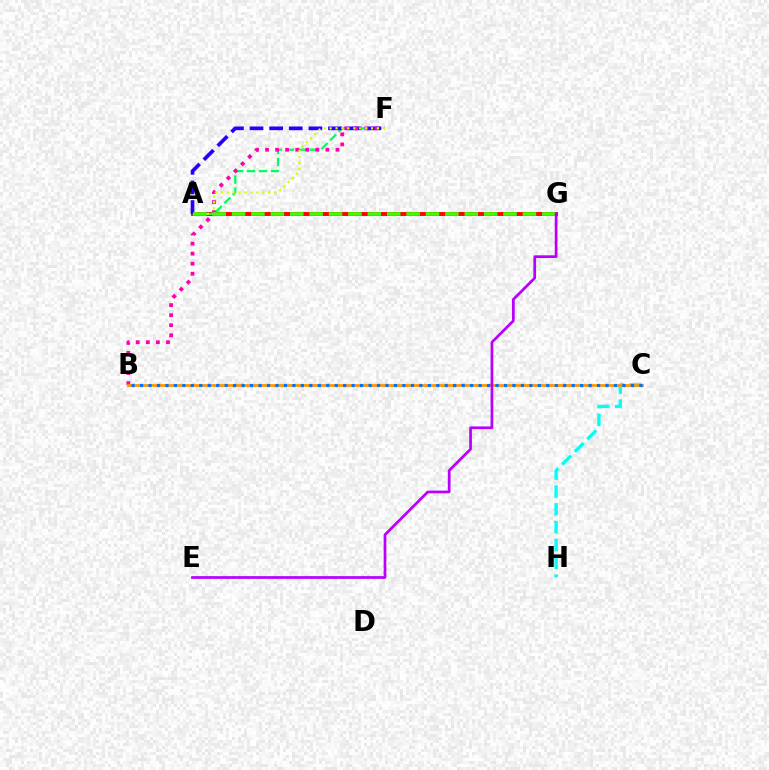{('A', 'G'): [{'color': '#ff0000', 'line_style': 'solid', 'thickness': 2.81}, {'color': '#3dff00', 'line_style': 'dashed', 'thickness': 2.63}], ('A', 'F'): [{'color': '#00ff5c', 'line_style': 'dashed', 'thickness': 1.64}, {'color': '#2500ff', 'line_style': 'dashed', 'thickness': 2.66}, {'color': '#d1ff00', 'line_style': 'dotted', 'thickness': 1.61}], ('C', 'H'): [{'color': '#00fff6', 'line_style': 'dashed', 'thickness': 2.43}], ('B', 'F'): [{'color': '#ff00ac', 'line_style': 'dotted', 'thickness': 2.73}], ('B', 'C'): [{'color': '#ff9400', 'line_style': 'solid', 'thickness': 1.97}, {'color': '#0074ff', 'line_style': 'dotted', 'thickness': 2.3}], ('E', 'G'): [{'color': '#b900ff', 'line_style': 'solid', 'thickness': 1.97}]}